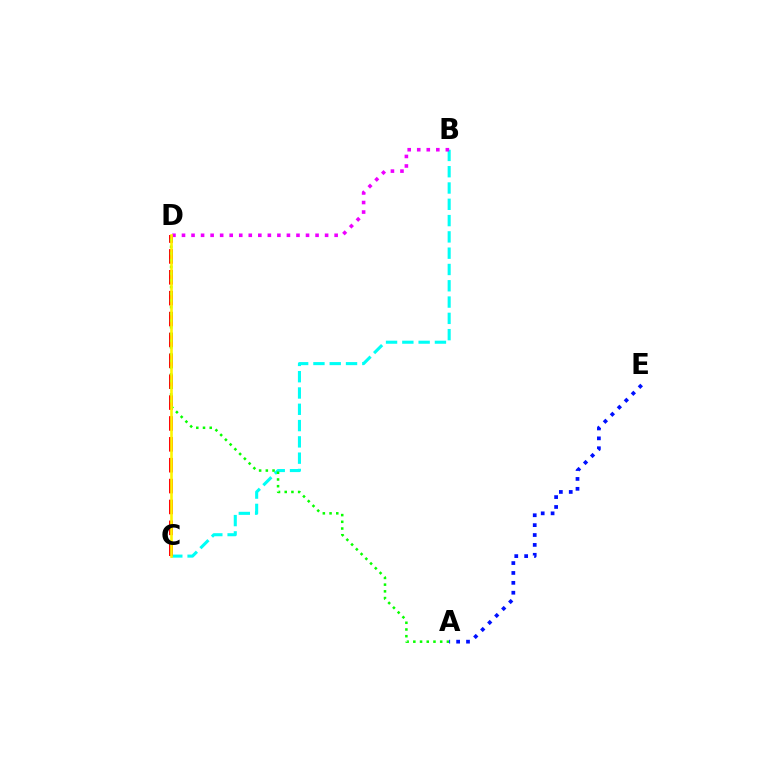{('B', 'C'): [{'color': '#00fff6', 'line_style': 'dashed', 'thickness': 2.21}], ('C', 'D'): [{'color': '#ff0000', 'line_style': 'dashed', 'thickness': 2.84}, {'color': '#fcf500', 'line_style': 'solid', 'thickness': 1.89}], ('B', 'D'): [{'color': '#ee00ff', 'line_style': 'dotted', 'thickness': 2.59}], ('A', 'D'): [{'color': '#08ff00', 'line_style': 'dotted', 'thickness': 1.82}], ('A', 'E'): [{'color': '#0010ff', 'line_style': 'dotted', 'thickness': 2.69}]}